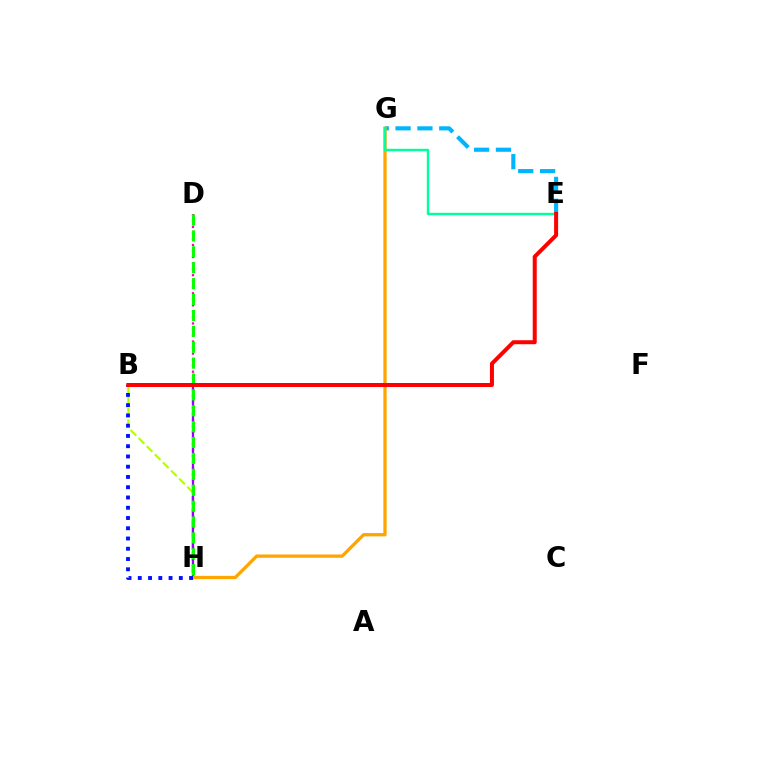{('D', 'H'): [{'color': '#ff00bd', 'line_style': 'dotted', 'thickness': 1.64}, {'color': '#08ff00', 'line_style': 'dashed', 'thickness': 2.16}], ('E', 'G'): [{'color': '#00b5ff', 'line_style': 'dashed', 'thickness': 2.97}, {'color': '#00ff9d', 'line_style': 'solid', 'thickness': 1.75}], ('B', 'H'): [{'color': '#b3ff00', 'line_style': 'dashed', 'thickness': 1.56}, {'color': '#9b00ff', 'line_style': 'solid', 'thickness': 1.63}, {'color': '#0010ff', 'line_style': 'dotted', 'thickness': 2.79}], ('G', 'H'): [{'color': '#ffa500', 'line_style': 'solid', 'thickness': 2.37}], ('B', 'E'): [{'color': '#ff0000', 'line_style': 'solid', 'thickness': 2.88}]}